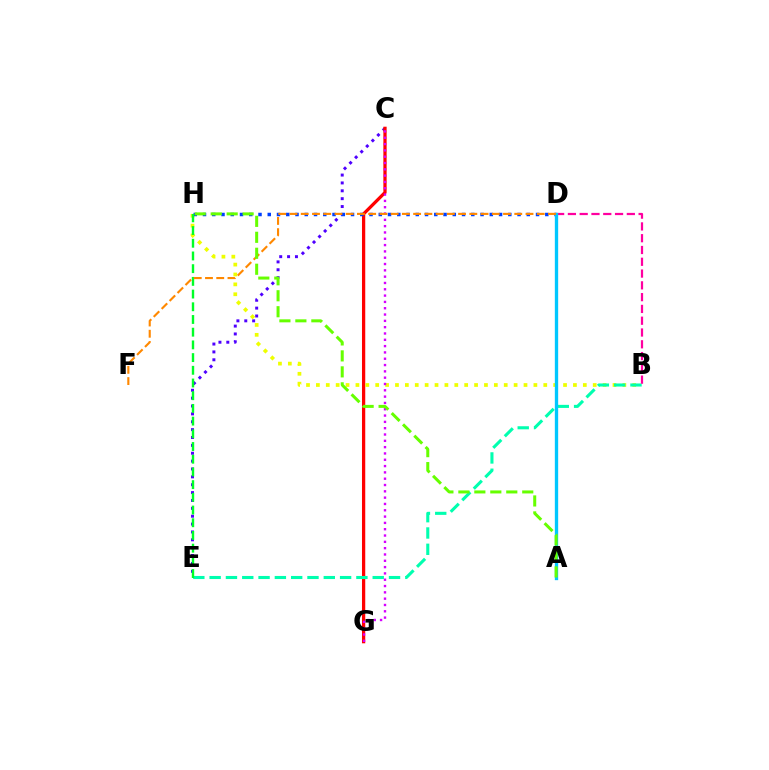{('C', 'E'): [{'color': '#4f00ff', 'line_style': 'dotted', 'thickness': 2.14}], ('C', 'G'): [{'color': '#ff0000', 'line_style': 'solid', 'thickness': 2.35}, {'color': '#d600ff', 'line_style': 'dotted', 'thickness': 1.72}], ('B', 'H'): [{'color': '#eeff00', 'line_style': 'dotted', 'thickness': 2.69}], ('D', 'H'): [{'color': '#003fff', 'line_style': 'dotted', 'thickness': 2.51}], ('B', 'E'): [{'color': '#00ffaf', 'line_style': 'dashed', 'thickness': 2.22}], ('B', 'D'): [{'color': '#ff00a0', 'line_style': 'dashed', 'thickness': 1.6}], ('E', 'H'): [{'color': '#00ff27', 'line_style': 'dashed', 'thickness': 1.73}], ('A', 'D'): [{'color': '#00c7ff', 'line_style': 'solid', 'thickness': 2.4}], ('D', 'F'): [{'color': '#ff8800', 'line_style': 'dashed', 'thickness': 1.53}], ('A', 'H'): [{'color': '#66ff00', 'line_style': 'dashed', 'thickness': 2.17}]}